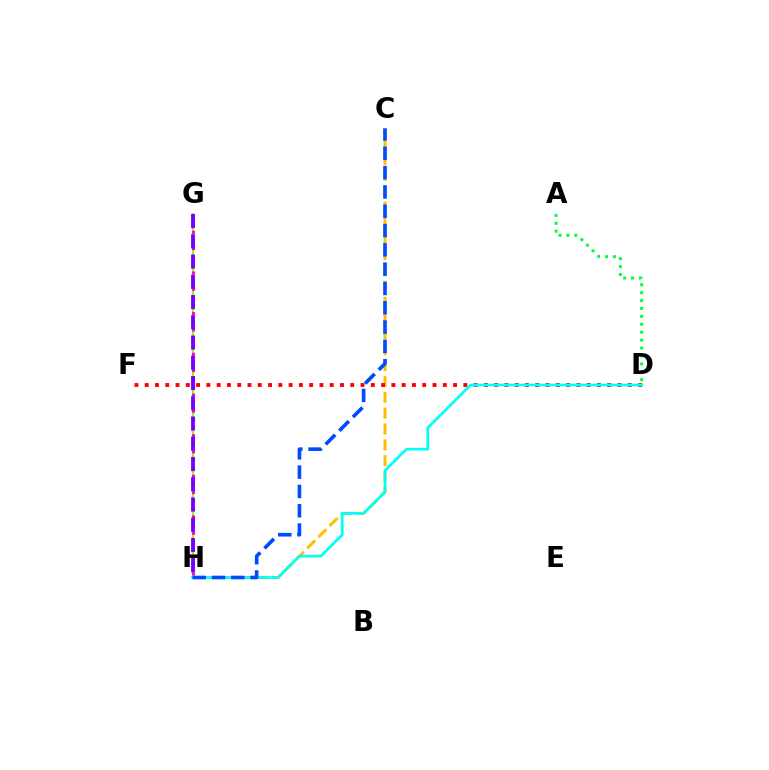{('G', 'H'): [{'color': '#84ff00', 'line_style': 'solid', 'thickness': 1.5}, {'color': '#ff00cf', 'line_style': 'dotted', 'thickness': 2.21}, {'color': '#7200ff', 'line_style': 'dashed', 'thickness': 2.75}], ('C', 'H'): [{'color': '#ffbd00', 'line_style': 'dashed', 'thickness': 2.15}, {'color': '#004bff', 'line_style': 'dashed', 'thickness': 2.62}], ('A', 'D'): [{'color': '#00ff39', 'line_style': 'dotted', 'thickness': 2.15}], ('D', 'F'): [{'color': '#ff0000', 'line_style': 'dotted', 'thickness': 2.79}], ('D', 'H'): [{'color': '#00fff6', 'line_style': 'solid', 'thickness': 1.93}]}